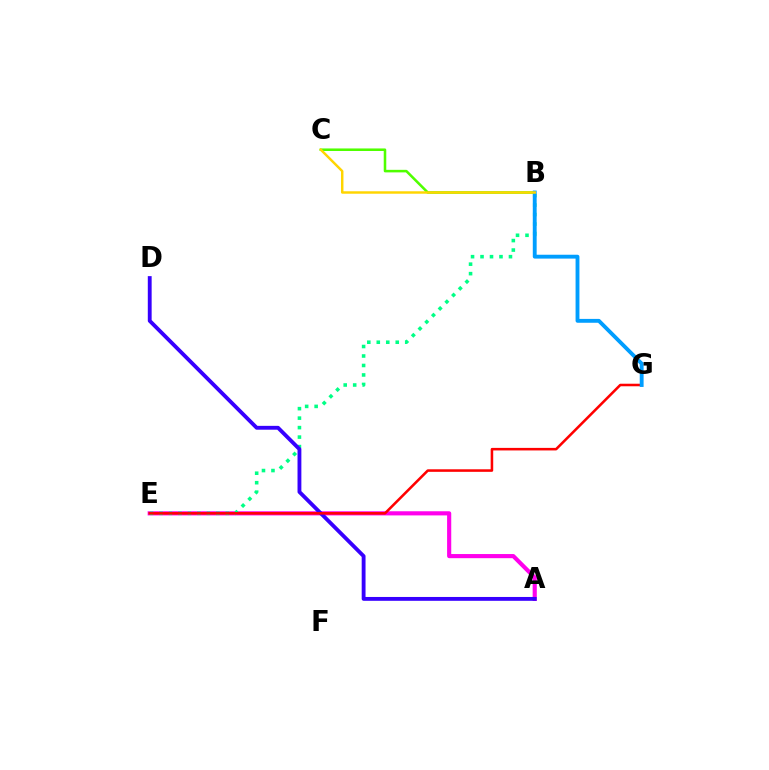{('A', 'E'): [{'color': '#ff00ed', 'line_style': 'solid', 'thickness': 2.98}], ('B', 'E'): [{'color': '#00ff86', 'line_style': 'dotted', 'thickness': 2.58}], ('B', 'C'): [{'color': '#4fff00', 'line_style': 'solid', 'thickness': 1.84}, {'color': '#ffd500', 'line_style': 'solid', 'thickness': 1.76}], ('A', 'D'): [{'color': '#3700ff', 'line_style': 'solid', 'thickness': 2.77}], ('E', 'G'): [{'color': '#ff0000', 'line_style': 'solid', 'thickness': 1.84}], ('B', 'G'): [{'color': '#009eff', 'line_style': 'solid', 'thickness': 2.78}]}